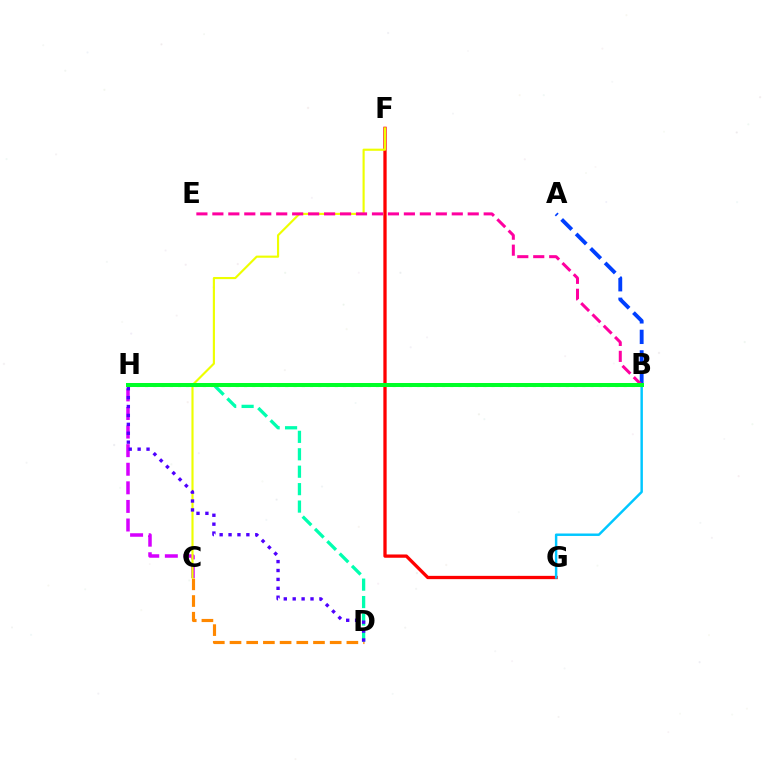{('C', 'D'): [{'color': '#ff8800', 'line_style': 'dashed', 'thickness': 2.27}], ('F', 'G'): [{'color': '#ff0000', 'line_style': 'solid', 'thickness': 2.37}], ('B', 'G'): [{'color': '#00c7ff', 'line_style': 'solid', 'thickness': 1.77}], ('C', 'H'): [{'color': '#d600ff', 'line_style': 'dashed', 'thickness': 2.52}], ('C', 'F'): [{'color': '#eeff00', 'line_style': 'solid', 'thickness': 1.55}], ('B', 'H'): [{'color': '#66ff00', 'line_style': 'dotted', 'thickness': 2.24}, {'color': '#00ff27', 'line_style': 'solid', 'thickness': 2.88}], ('A', 'B'): [{'color': '#003fff', 'line_style': 'dashed', 'thickness': 2.78}], ('D', 'H'): [{'color': '#00ffaf', 'line_style': 'dashed', 'thickness': 2.37}, {'color': '#4f00ff', 'line_style': 'dotted', 'thickness': 2.42}], ('B', 'E'): [{'color': '#ff00a0', 'line_style': 'dashed', 'thickness': 2.17}]}